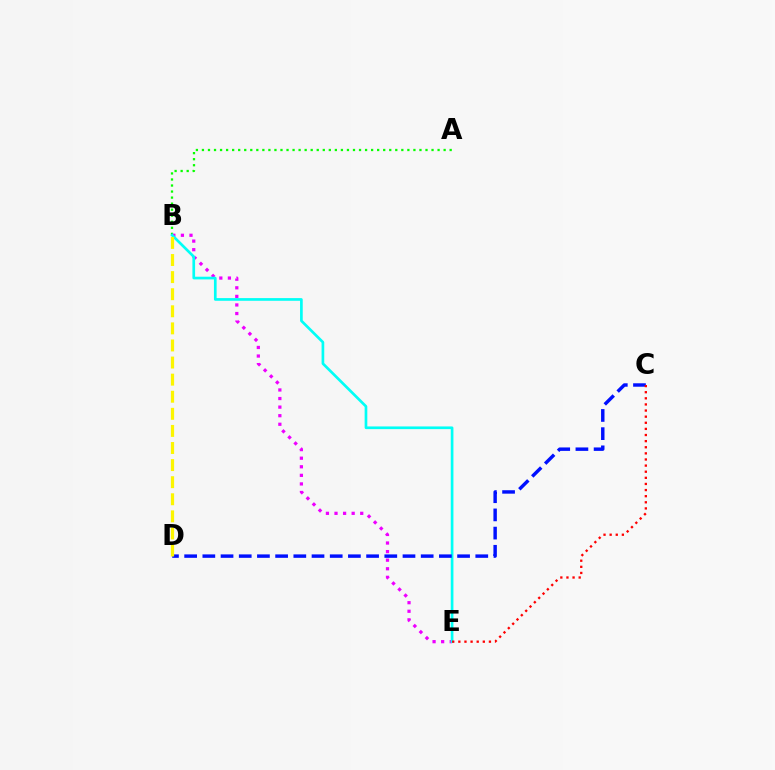{('A', 'B'): [{'color': '#08ff00', 'line_style': 'dotted', 'thickness': 1.64}], ('B', 'E'): [{'color': '#ee00ff', 'line_style': 'dotted', 'thickness': 2.33}, {'color': '#00fff6', 'line_style': 'solid', 'thickness': 1.93}], ('C', 'D'): [{'color': '#0010ff', 'line_style': 'dashed', 'thickness': 2.47}], ('B', 'D'): [{'color': '#fcf500', 'line_style': 'dashed', 'thickness': 2.32}], ('C', 'E'): [{'color': '#ff0000', 'line_style': 'dotted', 'thickness': 1.66}]}